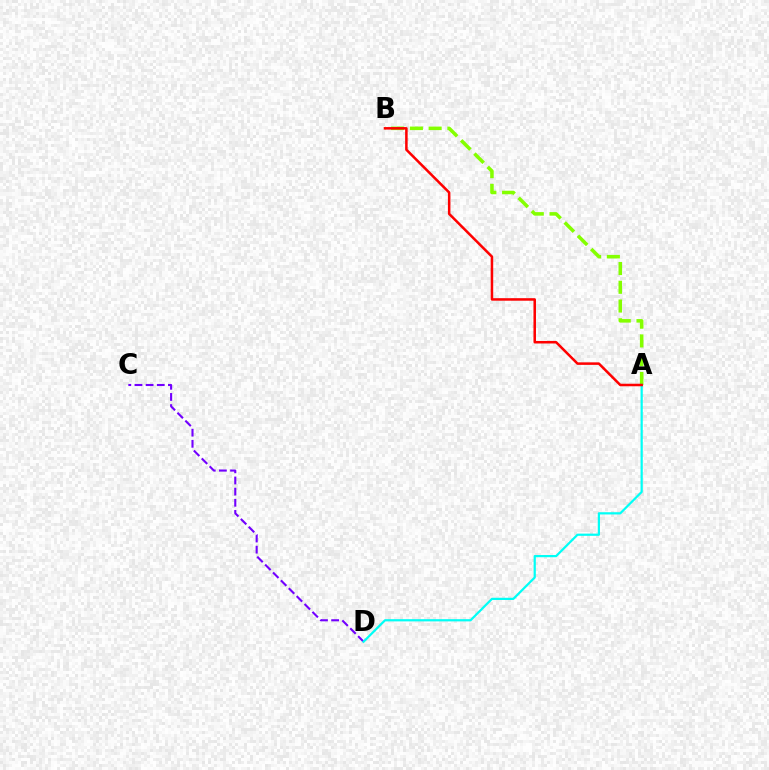{('C', 'D'): [{'color': '#7200ff', 'line_style': 'dashed', 'thickness': 1.51}], ('A', 'B'): [{'color': '#84ff00', 'line_style': 'dashed', 'thickness': 2.55}, {'color': '#ff0000', 'line_style': 'solid', 'thickness': 1.82}], ('A', 'D'): [{'color': '#00fff6', 'line_style': 'solid', 'thickness': 1.6}]}